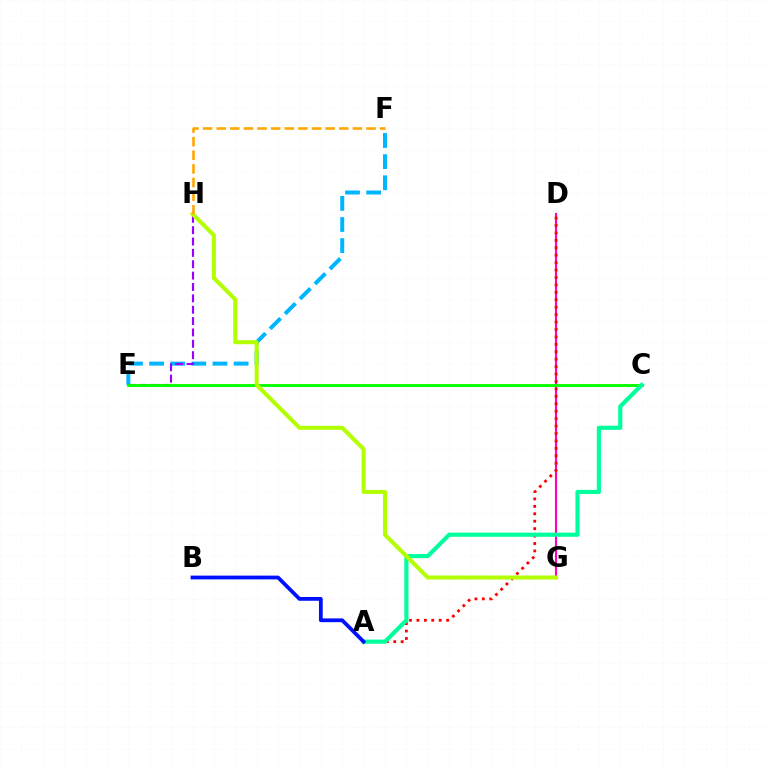{('D', 'G'): [{'color': '#ff00bd', 'line_style': 'solid', 'thickness': 1.53}], ('A', 'D'): [{'color': '#ff0000', 'line_style': 'dotted', 'thickness': 2.02}], ('E', 'F'): [{'color': '#00b5ff', 'line_style': 'dashed', 'thickness': 2.87}], ('E', 'H'): [{'color': '#9b00ff', 'line_style': 'dashed', 'thickness': 1.54}], ('C', 'E'): [{'color': '#08ff00', 'line_style': 'solid', 'thickness': 2.08}], ('A', 'C'): [{'color': '#00ff9d', 'line_style': 'solid', 'thickness': 2.99}], ('G', 'H'): [{'color': '#b3ff00', 'line_style': 'solid', 'thickness': 2.89}], ('A', 'B'): [{'color': '#0010ff', 'line_style': 'solid', 'thickness': 2.72}], ('F', 'H'): [{'color': '#ffa500', 'line_style': 'dashed', 'thickness': 1.85}]}